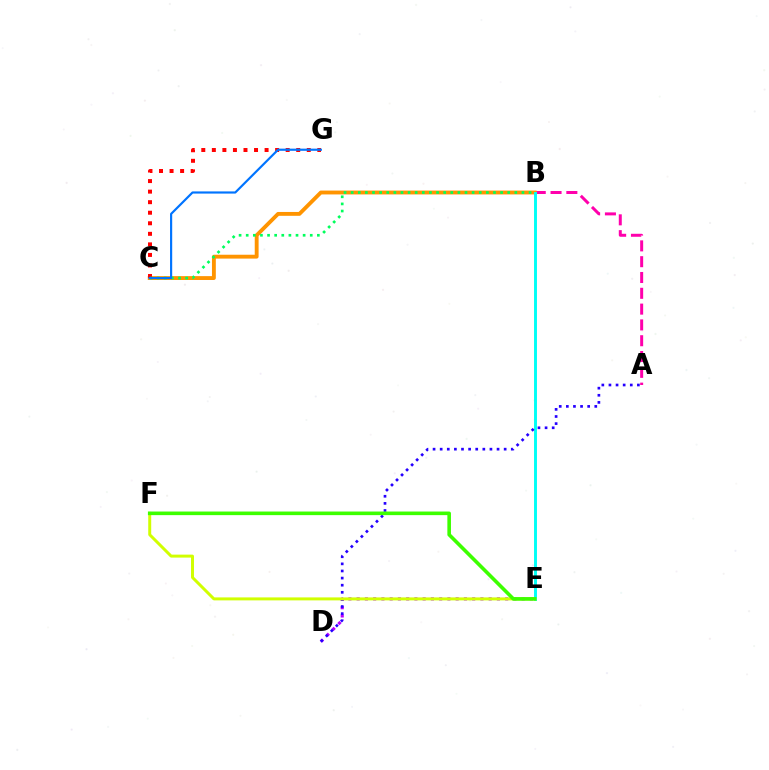{('A', 'B'): [{'color': '#ff00ac', 'line_style': 'dashed', 'thickness': 2.15}], ('B', 'C'): [{'color': '#ff9400', 'line_style': 'solid', 'thickness': 2.78}, {'color': '#00ff5c', 'line_style': 'dotted', 'thickness': 1.93}], ('D', 'E'): [{'color': '#b900ff', 'line_style': 'dotted', 'thickness': 2.24}], ('B', 'E'): [{'color': '#00fff6', 'line_style': 'solid', 'thickness': 2.11}], ('A', 'D'): [{'color': '#2500ff', 'line_style': 'dotted', 'thickness': 1.93}], ('C', 'G'): [{'color': '#ff0000', 'line_style': 'dotted', 'thickness': 2.87}, {'color': '#0074ff', 'line_style': 'solid', 'thickness': 1.56}], ('E', 'F'): [{'color': '#d1ff00', 'line_style': 'solid', 'thickness': 2.14}, {'color': '#3dff00', 'line_style': 'solid', 'thickness': 2.59}]}